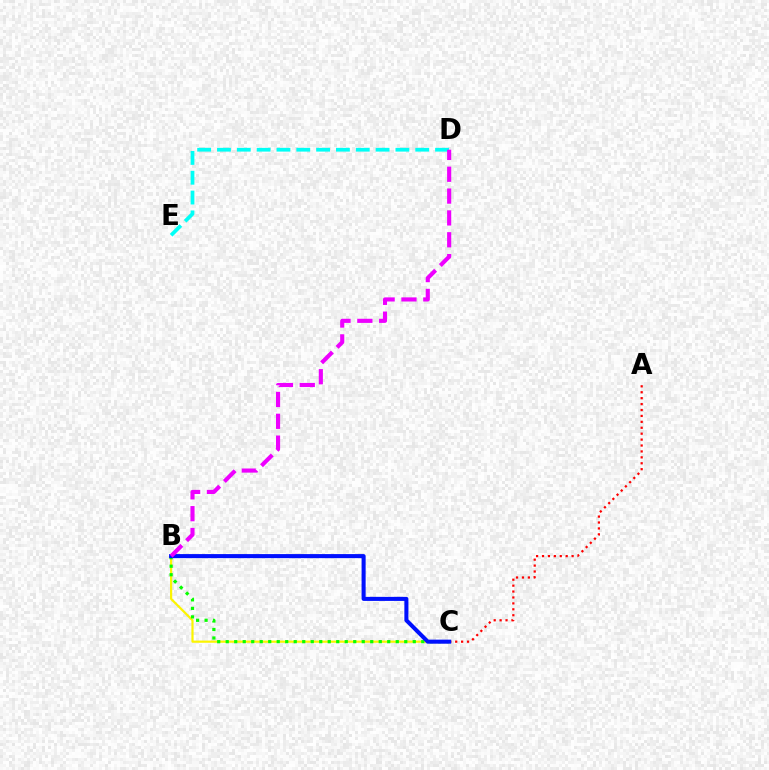{('B', 'C'): [{'color': '#fcf500', 'line_style': 'solid', 'thickness': 1.58}, {'color': '#08ff00', 'line_style': 'dotted', 'thickness': 2.31}, {'color': '#0010ff', 'line_style': 'solid', 'thickness': 2.92}], ('A', 'C'): [{'color': '#ff0000', 'line_style': 'dotted', 'thickness': 1.61}], ('D', 'E'): [{'color': '#00fff6', 'line_style': 'dashed', 'thickness': 2.69}], ('B', 'D'): [{'color': '#ee00ff', 'line_style': 'dashed', 'thickness': 2.97}]}